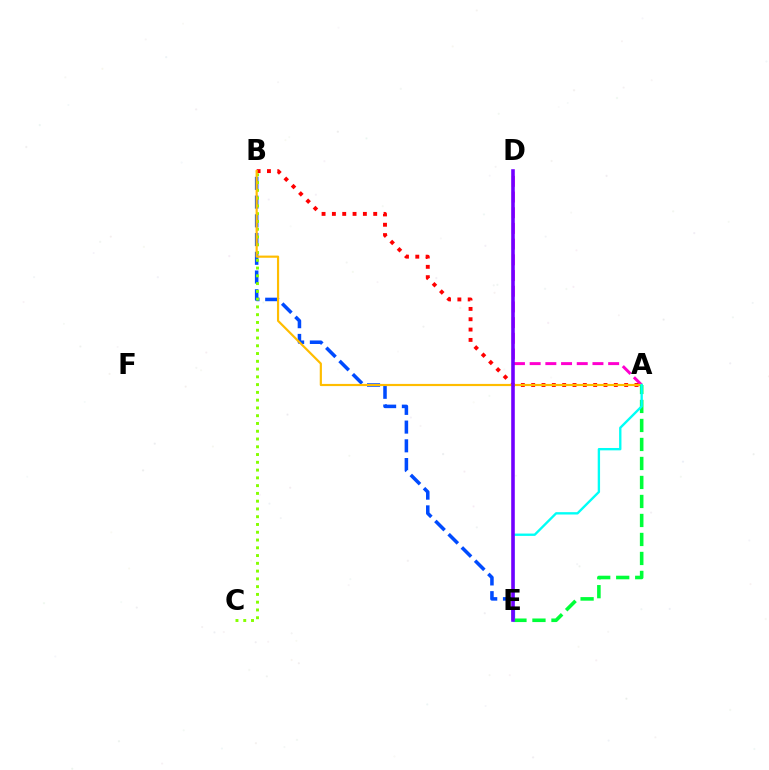{('A', 'D'): [{'color': '#ff00cf', 'line_style': 'dashed', 'thickness': 2.13}], ('B', 'E'): [{'color': '#004bff', 'line_style': 'dashed', 'thickness': 2.54}], ('B', 'C'): [{'color': '#84ff00', 'line_style': 'dotted', 'thickness': 2.11}], ('A', 'B'): [{'color': '#ff0000', 'line_style': 'dotted', 'thickness': 2.81}, {'color': '#ffbd00', 'line_style': 'solid', 'thickness': 1.57}], ('A', 'E'): [{'color': '#00ff39', 'line_style': 'dashed', 'thickness': 2.58}, {'color': '#00fff6', 'line_style': 'solid', 'thickness': 1.7}], ('D', 'E'): [{'color': '#7200ff', 'line_style': 'solid', 'thickness': 2.58}]}